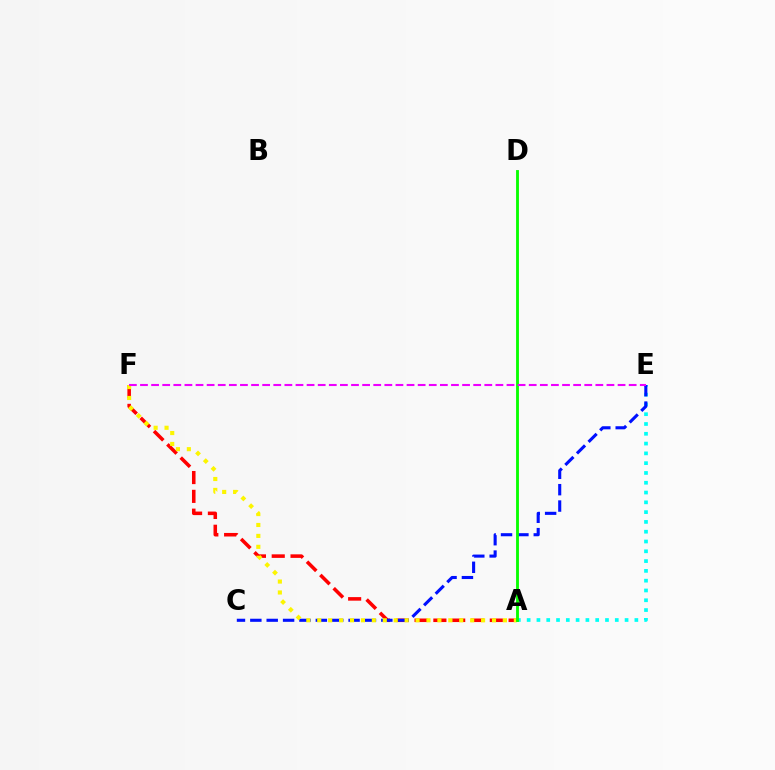{('A', 'F'): [{'color': '#ff0000', 'line_style': 'dashed', 'thickness': 2.56}, {'color': '#fcf500', 'line_style': 'dotted', 'thickness': 2.97}], ('A', 'E'): [{'color': '#00fff6', 'line_style': 'dotted', 'thickness': 2.66}], ('C', 'E'): [{'color': '#0010ff', 'line_style': 'dashed', 'thickness': 2.22}], ('A', 'D'): [{'color': '#08ff00', 'line_style': 'solid', 'thickness': 2.05}], ('E', 'F'): [{'color': '#ee00ff', 'line_style': 'dashed', 'thickness': 1.51}]}